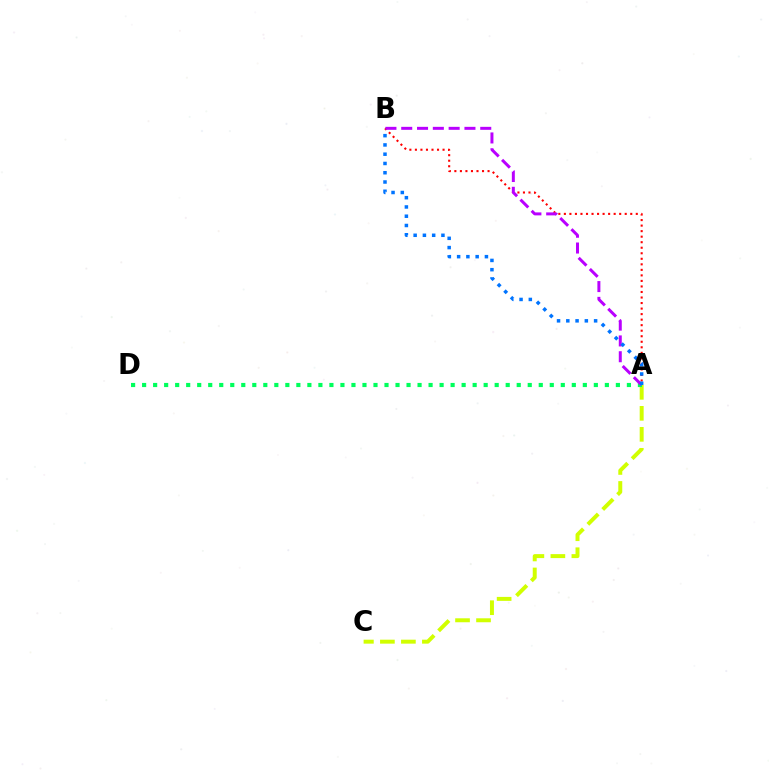{('A', 'C'): [{'color': '#d1ff00', 'line_style': 'dashed', 'thickness': 2.85}], ('A', 'D'): [{'color': '#00ff5c', 'line_style': 'dotted', 'thickness': 2.99}], ('A', 'B'): [{'color': '#ff0000', 'line_style': 'dotted', 'thickness': 1.5}, {'color': '#b900ff', 'line_style': 'dashed', 'thickness': 2.15}, {'color': '#0074ff', 'line_style': 'dotted', 'thickness': 2.52}]}